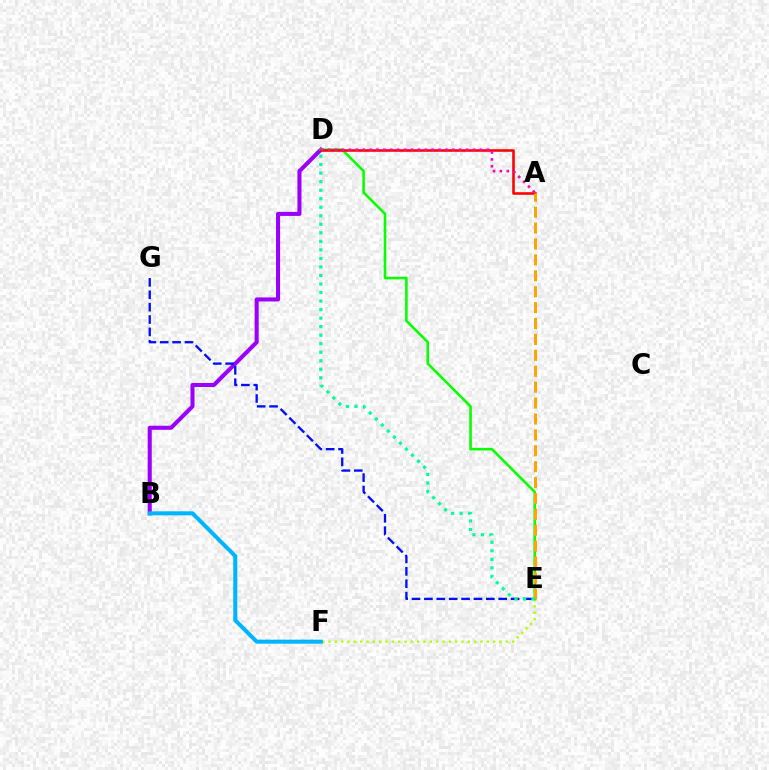{('B', 'D'): [{'color': '#9b00ff', 'line_style': 'solid', 'thickness': 2.92}], ('E', 'F'): [{'color': '#b3ff00', 'line_style': 'dotted', 'thickness': 1.72}], ('D', 'E'): [{'color': '#08ff00', 'line_style': 'solid', 'thickness': 1.86}, {'color': '#00ff9d', 'line_style': 'dotted', 'thickness': 2.32}], ('B', 'F'): [{'color': '#00b5ff', 'line_style': 'solid', 'thickness': 2.9}], ('A', 'D'): [{'color': '#ff0000', 'line_style': 'solid', 'thickness': 1.85}, {'color': '#ff00bd', 'line_style': 'dotted', 'thickness': 1.87}], ('E', 'G'): [{'color': '#0010ff', 'line_style': 'dashed', 'thickness': 1.68}], ('A', 'E'): [{'color': '#ffa500', 'line_style': 'dashed', 'thickness': 2.16}]}